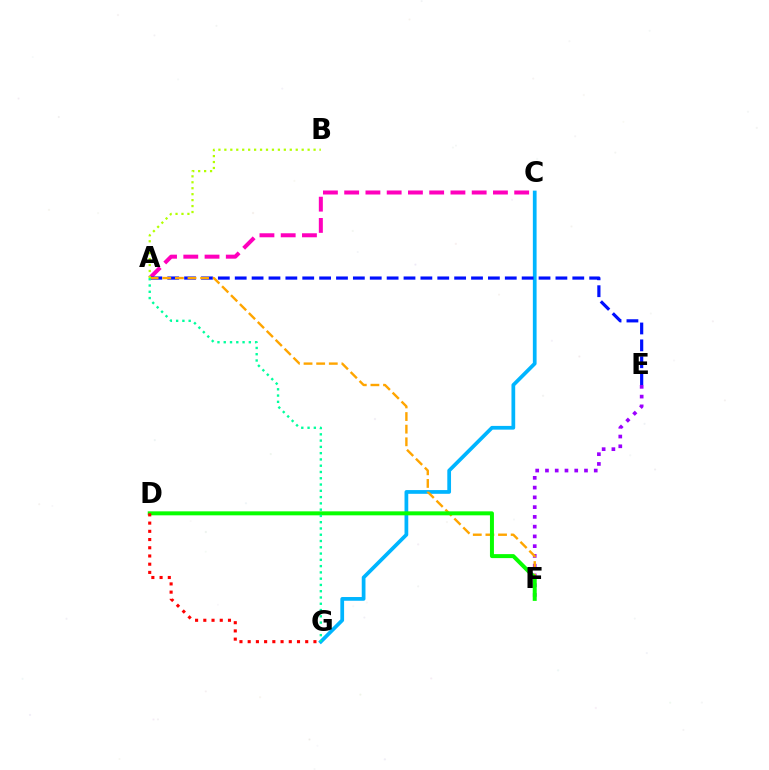{('C', 'G'): [{'color': '#00b5ff', 'line_style': 'solid', 'thickness': 2.69}], ('A', 'C'): [{'color': '#ff00bd', 'line_style': 'dashed', 'thickness': 2.89}], ('E', 'F'): [{'color': '#9b00ff', 'line_style': 'dotted', 'thickness': 2.65}], ('A', 'E'): [{'color': '#0010ff', 'line_style': 'dashed', 'thickness': 2.29}], ('A', 'F'): [{'color': '#ffa500', 'line_style': 'dashed', 'thickness': 1.71}], ('D', 'F'): [{'color': '#08ff00', 'line_style': 'solid', 'thickness': 2.86}], ('D', 'G'): [{'color': '#ff0000', 'line_style': 'dotted', 'thickness': 2.23}], ('A', 'B'): [{'color': '#b3ff00', 'line_style': 'dotted', 'thickness': 1.62}], ('A', 'G'): [{'color': '#00ff9d', 'line_style': 'dotted', 'thickness': 1.7}]}